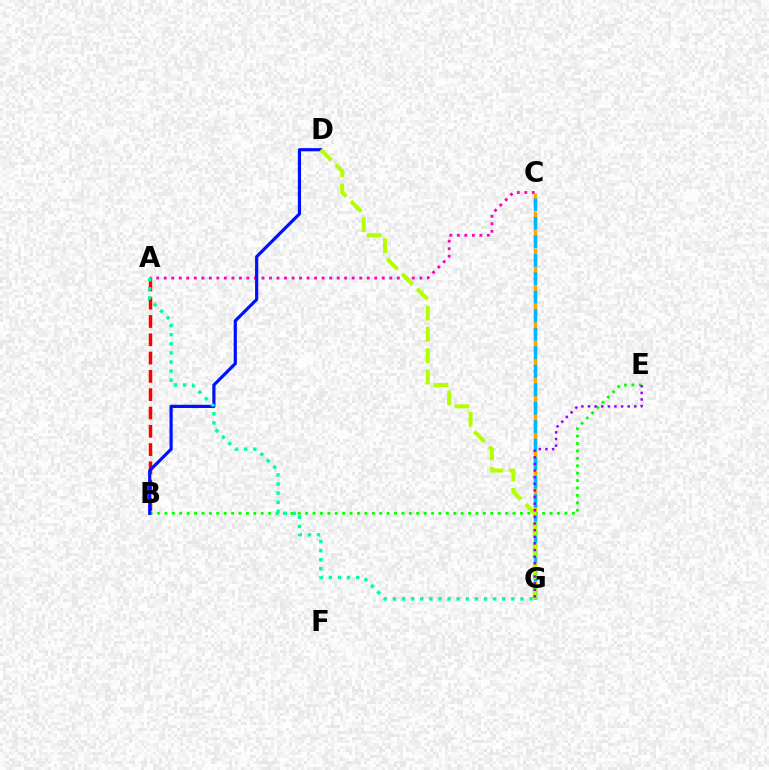{('B', 'E'): [{'color': '#08ff00', 'line_style': 'dotted', 'thickness': 2.01}], ('A', 'B'): [{'color': '#ff0000', 'line_style': 'dashed', 'thickness': 2.49}], ('A', 'C'): [{'color': '#ff00bd', 'line_style': 'dotted', 'thickness': 2.04}], ('C', 'G'): [{'color': '#ffa500', 'line_style': 'dashed', 'thickness': 2.5}, {'color': '#00b5ff', 'line_style': 'dashed', 'thickness': 2.51}], ('B', 'D'): [{'color': '#0010ff', 'line_style': 'solid', 'thickness': 2.3}], ('A', 'G'): [{'color': '#00ff9d', 'line_style': 'dotted', 'thickness': 2.48}], ('D', 'G'): [{'color': '#b3ff00', 'line_style': 'dashed', 'thickness': 2.89}], ('E', 'G'): [{'color': '#9b00ff', 'line_style': 'dotted', 'thickness': 1.8}]}